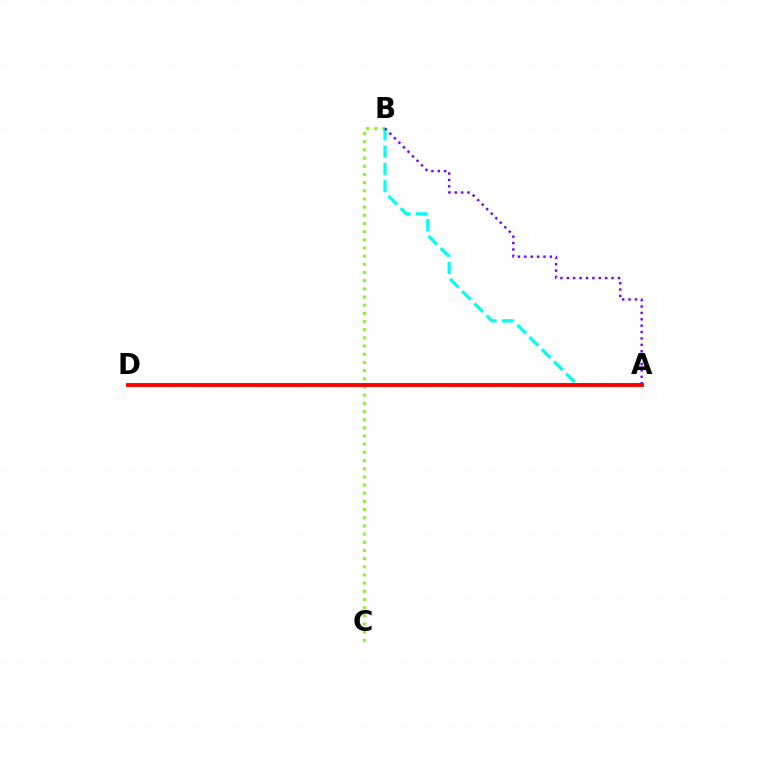{('B', 'C'): [{'color': '#84ff00', 'line_style': 'dotted', 'thickness': 2.22}], ('A', 'B'): [{'color': '#00fff6', 'line_style': 'dashed', 'thickness': 2.35}, {'color': '#7200ff', 'line_style': 'dotted', 'thickness': 1.74}], ('A', 'D'): [{'color': '#ff0000', 'line_style': 'solid', 'thickness': 2.8}]}